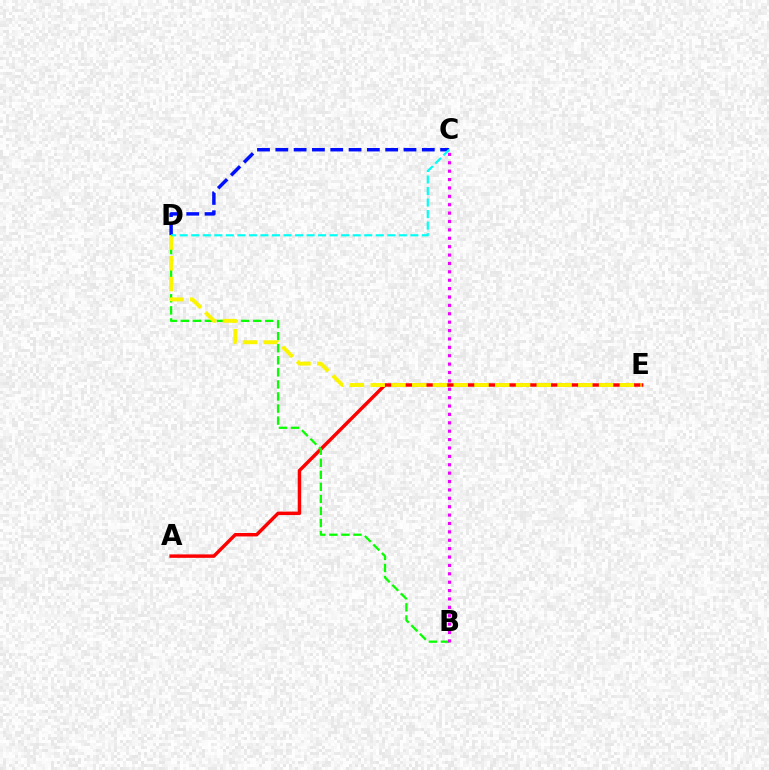{('C', 'D'): [{'color': '#0010ff', 'line_style': 'dashed', 'thickness': 2.49}, {'color': '#00fff6', 'line_style': 'dashed', 'thickness': 1.57}], ('A', 'E'): [{'color': '#ff0000', 'line_style': 'solid', 'thickness': 2.48}], ('B', 'D'): [{'color': '#08ff00', 'line_style': 'dashed', 'thickness': 1.64}], ('D', 'E'): [{'color': '#fcf500', 'line_style': 'dashed', 'thickness': 2.82}], ('B', 'C'): [{'color': '#ee00ff', 'line_style': 'dotted', 'thickness': 2.28}]}